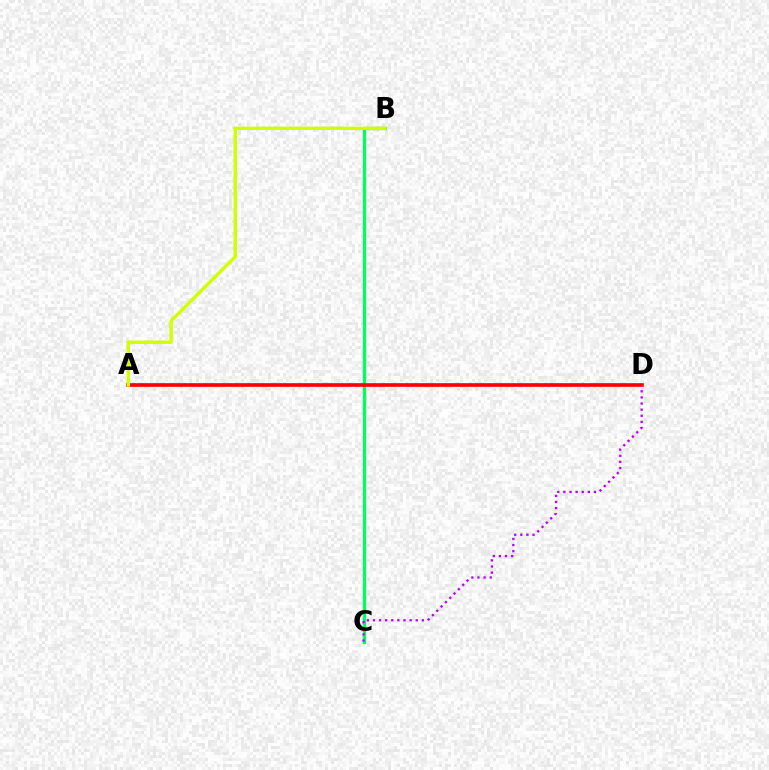{('B', 'C'): [{'color': '#00ff5c', 'line_style': 'solid', 'thickness': 2.34}], ('A', 'D'): [{'color': '#0074ff', 'line_style': 'dotted', 'thickness': 1.71}, {'color': '#ff0000', 'line_style': 'solid', 'thickness': 2.62}], ('A', 'B'): [{'color': '#d1ff00', 'line_style': 'solid', 'thickness': 2.45}], ('C', 'D'): [{'color': '#b900ff', 'line_style': 'dotted', 'thickness': 1.66}]}